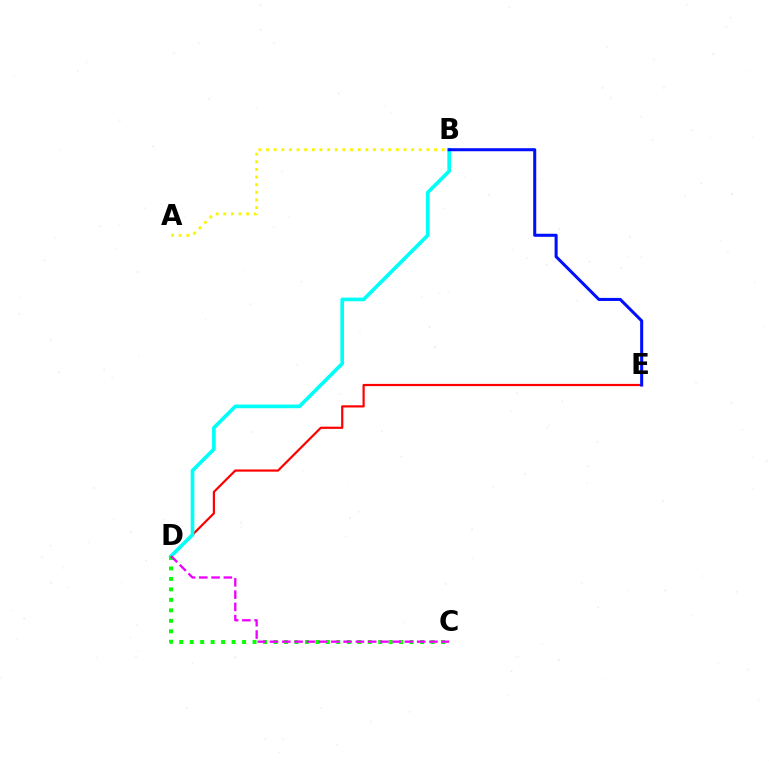{('D', 'E'): [{'color': '#ff0000', 'line_style': 'solid', 'thickness': 1.59}], ('B', 'D'): [{'color': '#00fff6', 'line_style': 'solid', 'thickness': 2.63}], ('C', 'D'): [{'color': '#08ff00', 'line_style': 'dotted', 'thickness': 2.85}, {'color': '#ee00ff', 'line_style': 'dashed', 'thickness': 1.67}], ('A', 'B'): [{'color': '#fcf500', 'line_style': 'dotted', 'thickness': 2.07}], ('B', 'E'): [{'color': '#0010ff', 'line_style': 'solid', 'thickness': 2.19}]}